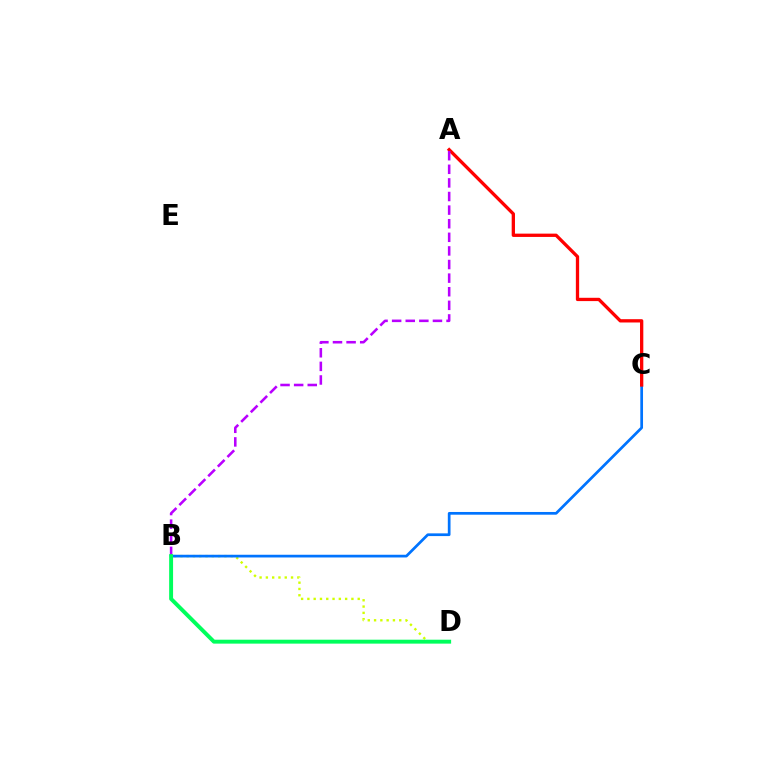{('B', 'D'): [{'color': '#d1ff00', 'line_style': 'dotted', 'thickness': 1.71}, {'color': '#00ff5c', 'line_style': 'solid', 'thickness': 2.83}], ('B', 'C'): [{'color': '#0074ff', 'line_style': 'solid', 'thickness': 1.96}], ('A', 'C'): [{'color': '#ff0000', 'line_style': 'solid', 'thickness': 2.38}], ('A', 'B'): [{'color': '#b900ff', 'line_style': 'dashed', 'thickness': 1.85}]}